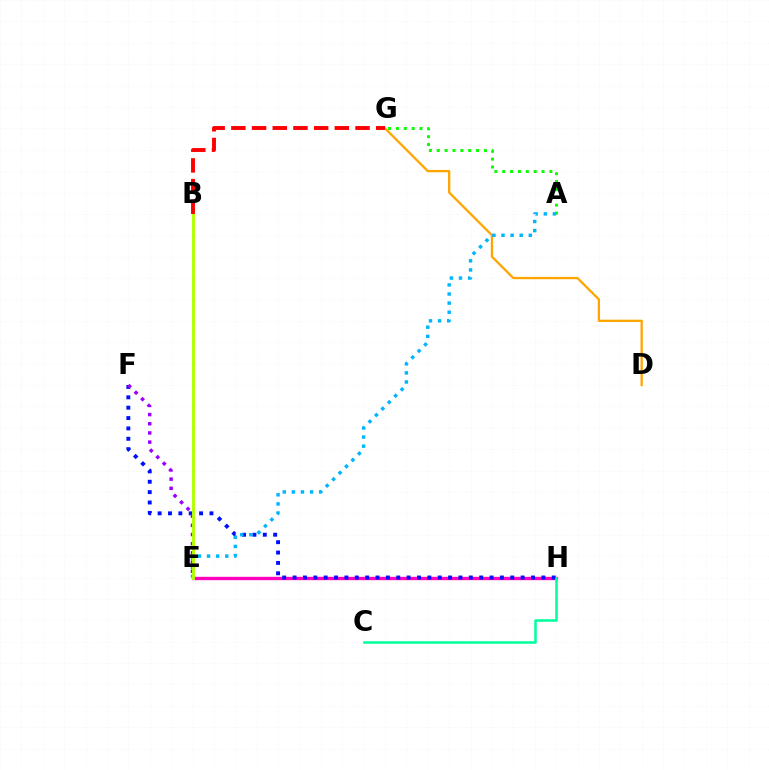{('E', 'H'): [{'color': '#ff00bd', 'line_style': 'solid', 'thickness': 2.41}], ('D', 'G'): [{'color': '#ffa500', 'line_style': 'solid', 'thickness': 1.66}], ('F', 'H'): [{'color': '#0010ff', 'line_style': 'dotted', 'thickness': 2.82}], ('A', 'G'): [{'color': '#08ff00', 'line_style': 'dotted', 'thickness': 2.14}], ('A', 'E'): [{'color': '#00b5ff', 'line_style': 'dotted', 'thickness': 2.47}], ('E', 'F'): [{'color': '#9b00ff', 'line_style': 'dotted', 'thickness': 2.49}], ('B', 'E'): [{'color': '#b3ff00', 'line_style': 'solid', 'thickness': 2.1}], ('B', 'G'): [{'color': '#ff0000', 'line_style': 'dashed', 'thickness': 2.81}], ('C', 'H'): [{'color': '#00ff9d', 'line_style': 'solid', 'thickness': 1.82}]}